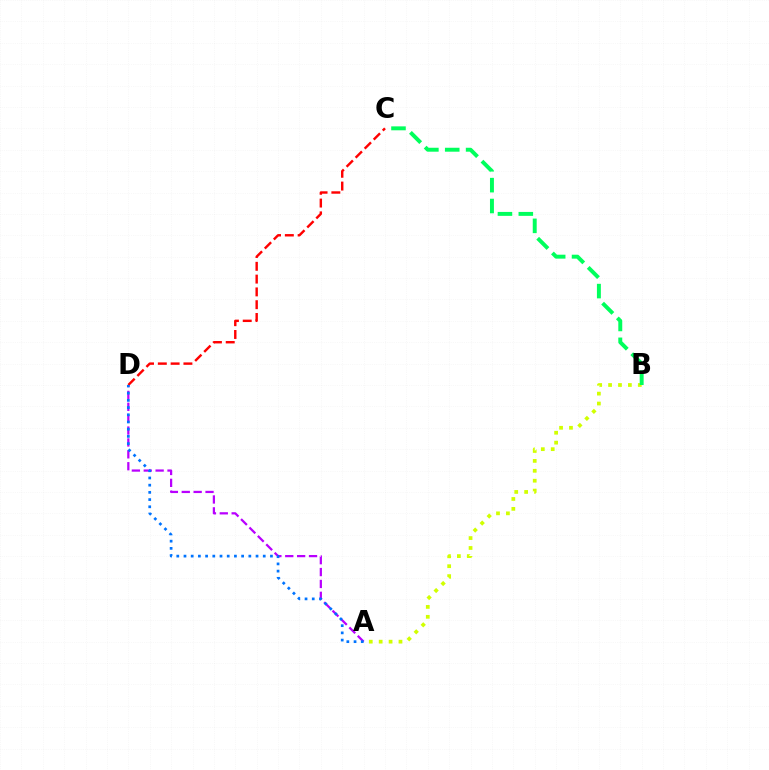{('A', 'B'): [{'color': '#d1ff00', 'line_style': 'dotted', 'thickness': 2.69}], ('B', 'C'): [{'color': '#00ff5c', 'line_style': 'dashed', 'thickness': 2.84}], ('A', 'D'): [{'color': '#b900ff', 'line_style': 'dashed', 'thickness': 1.61}, {'color': '#0074ff', 'line_style': 'dotted', 'thickness': 1.96}], ('C', 'D'): [{'color': '#ff0000', 'line_style': 'dashed', 'thickness': 1.74}]}